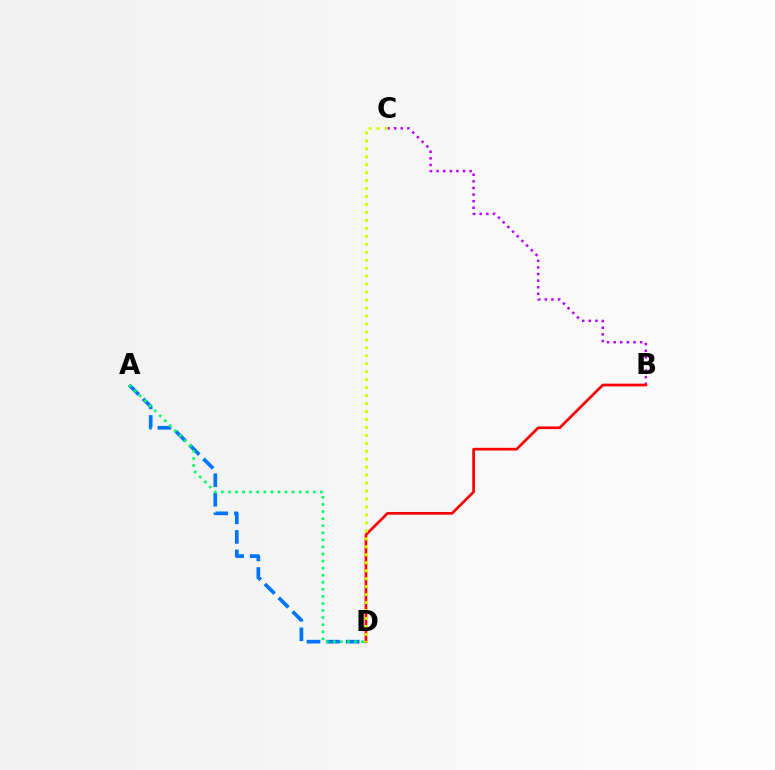{('B', 'C'): [{'color': '#b900ff', 'line_style': 'dotted', 'thickness': 1.79}], ('A', 'D'): [{'color': '#0074ff', 'line_style': 'dashed', 'thickness': 2.66}, {'color': '#00ff5c', 'line_style': 'dotted', 'thickness': 1.92}], ('B', 'D'): [{'color': '#ff0000', 'line_style': 'solid', 'thickness': 1.95}], ('C', 'D'): [{'color': '#d1ff00', 'line_style': 'dotted', 'thickness': 2.16}]}